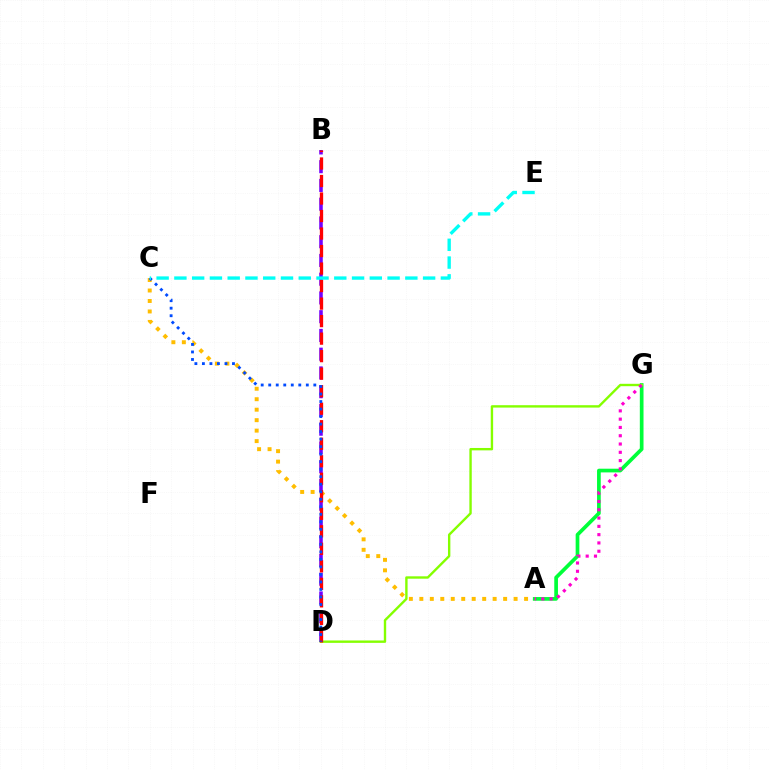{('A', 'G'): [{'color': '#00ff39', 'line_style': 'solid', 'thickness': 2.66}, {'color': '#ff00cf', 'line_style': 'dotted', 'thickness': 2.25}], ('A', 'C'): [{'color': '#ffbd00', 'line_style': 'dotted', 'thickness': 2.85}], ('B', 'D'): [{'color': '#7200ff', 'line_style': 'dashed', 'thickness': 2.55}, {'color': '#ff0000', 'line_style': 'dashed', 'thickness': 2.38}], ('D', 'G'): [{'color': '#84ff00', 'line_style': 'solid', 'thickness': 1.72}], ('C', 'D'): [{'color': '#004bff', 'line_style': 'dotted', 'thickness': 2.04}], ('C', 'E'): [{'color': '#00fff6', 'line_style': 'dashed', 'thickness': 2.41}]}